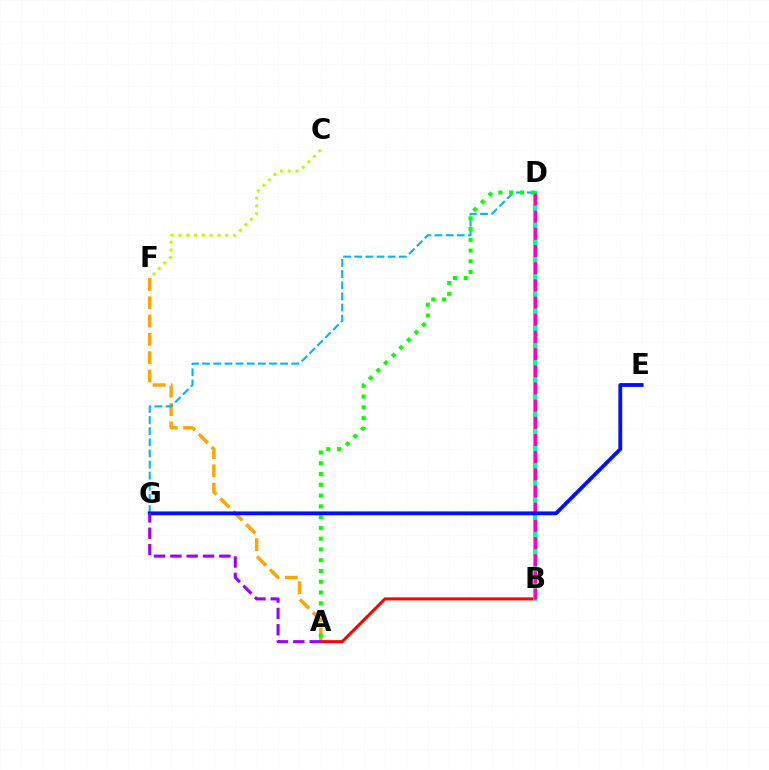{('A', 'F'): [{'color': '#ffa500', 'line_style': 'dashed', 'thickness': 2.49}], ('A', 'B'): [{'color': '#ff0000', 'line_style': 'solid', 'thickness': 2.19}], ('B', 'D'): [{'color': '#00ff9d', 'line_style': 'solid', 'thickness': 2.91}, {'color': '#ff00bd', 'line_style': 'dashed', 'thickness': 2.33}], ('D', 'G'): [{'color': '#00b5ff', 'line_style': 'dashed', 'thickness': 1.51}], ('E', 'G'): [{'color': '#0010ff', 'line_style': 'solid', 'thickness': 2.76}], ('C', 'F'): [{'color': '#b3ff00', 'line_style': 'dotted', 'thickness': 2.12}], ('A', 'D'): [{'color': '#08ff00', 'line_style': 'dotted', 'thickness': 2.93}], ('A', 'G'): [{'color': '#9b00ff', 'line_style': 'dashed', 'thickness': 2.22}]}